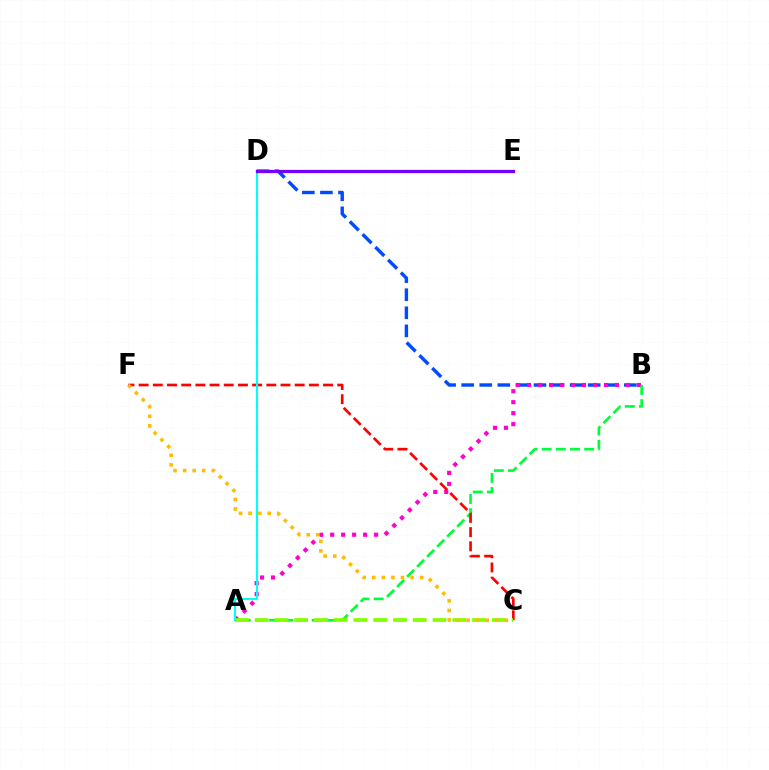{('B', 'D'): [{'color': '#004bff', 'line_style': 'dashed', 'thickness': 2.46}], ('A', 'B'): [{'color': '#ff00cf', 'line_style': 'dotted', 'thickness': 2.98}, {'color': '#00ff39', 'line_style': 'dashed', 'thickness': 1.93}], ('C', 'F'): [{'color': '#ff0000', 'line_style': 'dashed', 'thickness': 1.93}, {'color': '#ffbd00', 'line_style': 'dotted', 'thickness': 2.6}], ('A', 'C'): [{'color': '#84ff00', 'line_style': 'dashed', 'thickness': 2.68}], ('A', 'D'): [{'color': '#00fff6', 'line_style': 'solid', 'thickness': 1.52}], ('D', 'E'): [{'color': '#7200ff', 'line_style': 'solid', 'thickness': 2.34}]}